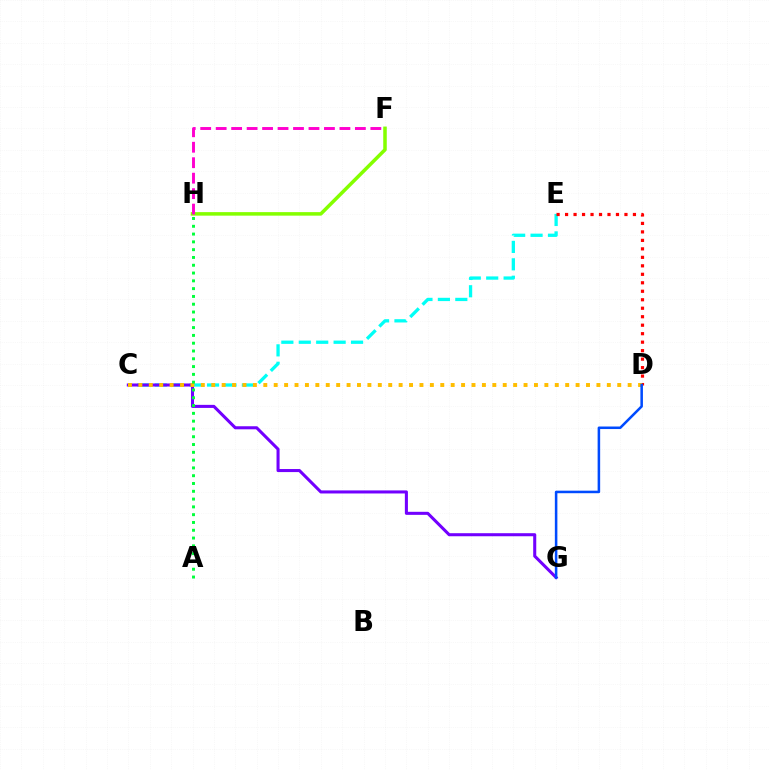{('C', 'E'): [{'color': '#00fff6', 'line_style': 'dashed', 'thickness': 2.37}], ('C', 'G'): [{'color': '#7200ff', 'line_style': 'solid', 'thickness': 2.2}], ('D', 'E'): [{'color': '#ff0000', 'line_style': 'dotted', 'thickness': 2.3}], ('C', 'D'): [{'color': '#ffbd00', 'line_style': 'dotted', 'thickness': 2.83}], ('F', 'H'): [{'color': '#84ff00', 'line_style': 'solid', 'thickness': 2.54}, {'color': '#ff00cf', 'line_style': 'dashed', 'thickness': 2.1}], ('A', 'H'): [{'color': '#00ff39', 'line_style': 'dotted', 'thickness': 2.12}], ('D', 'G'): [{'color': '#004bff', 'line_style': 'solid', 'thickness': 1.82}]}